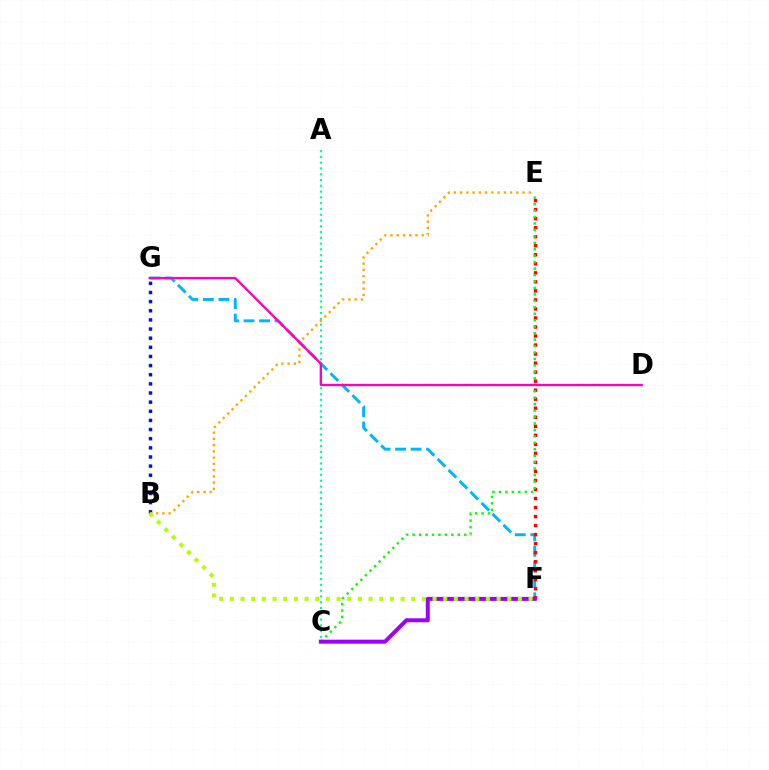{('A', 'C'): [{'color': '#00ff9d', 'line_style': 'dotted', 'thickness': 1.57}], ('F', 'G'): [{'color': '#00b5ff', 'line_style': 'dashed', 'thickness': 2.11}], ('E', 'F'): [{'color': '#ff0000', 'line_style': 'dotted', 'thickness': 2.45}], ('C', 'E'): [{'color': '#08ff00', 'line_style': 'dotted', 'thickness': 1.75}], ('B', 'G'): [{'color': '#0010ff', 'line_style': 'dotted', 'thickness': 2.48}], ('B', 'E'): [{'color': '#ffa500', 'line_style': 'dotted', 'thickness': 1.7}], ('C', 'F'): [{'color': '#9b00ff', 'line_style': 'solid', 'thickness': 2.87}], ('D', 'G'): [{'color': '#ff00bd', 'line_style': 'solid', 'thickness': 1.67}], ('B', 'F'): [{'color': '#b3ff00', 'line_style': 'dotted', 'thickness': 2.9}]}